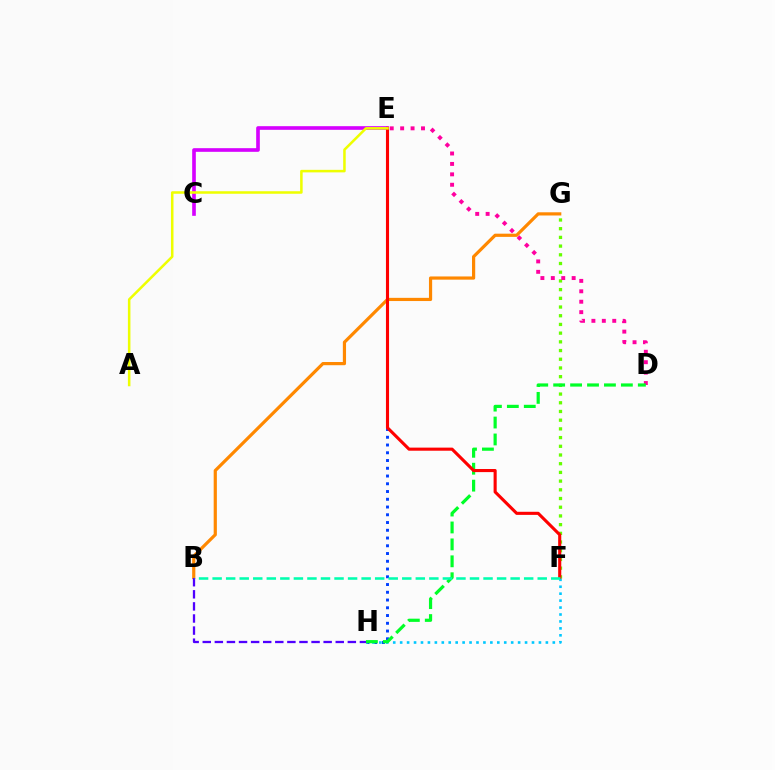{('F', 'G'): [{'color': '#66ff00', 'line_style': 'dotted', 'thickness': 2.36}], ('E', 'H'): [{'color': '#003fff', 'line_style': 'dotted', 'thickness': 2.11}], ('D', 'E'): [{'color': '#ff00a0', 'line_style': 'dotted', 'thickness': 2.83}], ('F', 'H'): [{'color': '#00c7ff', 'line_style': 'dotted', 'thickness': 1.89}], ('B', 'G'): [{'color': '#ff8800', 'line_style': 'solid', 'thickness': 2.3}], ('C', 'E'): [{'color': '#d600ff', 'line_style': 'solid', 'thickness': 2.62}], ('B', 'H'): [{'color': '#4f00ff', 'line_style': 'dashed', 'thickness': 1.64}], ('D', 'H'): [{'color': '#00ff27', 'line_style': 'dashed', 'thickness': 2.3}], ('E', 'F'): [{'color': '#ff0000', 'line_style': 'solid', 'thickness': 2.23}], ('B', 'F'): [{'color': '#00ffaf', 'line_style': 'dashed', 'thickness': 1.84}], ('A', 'E'): [{'color': '#eeff00', 'line_style': 'solid', 'thickness': 1.82}]}